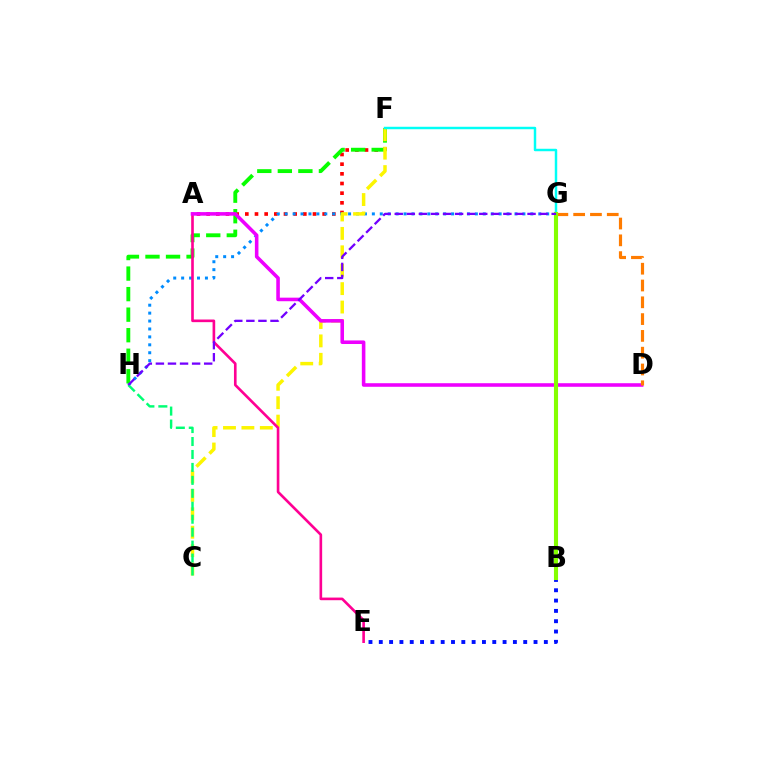{('A', 'F'): [{'color': '#ff0000', 'line_style': 'dotted', 'thickness': 2.63}], ('G', 'H'): [{'color': '#008cff', 'line_style': 'dotted', 'thickness': 2.15}, {'color': '#7200ff', 'line_style': 'dashed', 'thickness': 1.64}], ('F', 'H'): [{'color': '#08ff00', 'line_style': 'dashed', 'thickness': 2.79}], ('C', 'F'): [{'color': '#fcf500', 'line_style': 'dashed', 'thickness': 2.5}], ('A', 'E'): [{'color': '#ff0094', 'line_style': 'solid', 'thickness': 1.9}], ('B', 'E'): [{'color': '#0010ff', 'line_style': 'dotted', 'thickness': 2.8}], ('F', 'G'): [{'color': '#00fff6', 'line_style': 'solid', 'thickness': 1.77}], ('A', 'D'): [{'color': '#ee00ff', 'line_style': 'solid', 'thickness': 2.57}], ('C', 'H'): [{'color': '#00ff74', 'line_style': 'dashed', 'thickness': 1.76}], ('D', 'G'): [{'color': '#ff7c00', 'line_style': 'dashed', 'thickness': 2.28}], ('B', 'G'): [{'color': '#84ff00', 'line_style': 'solid', 'thickness': 2.95}]}